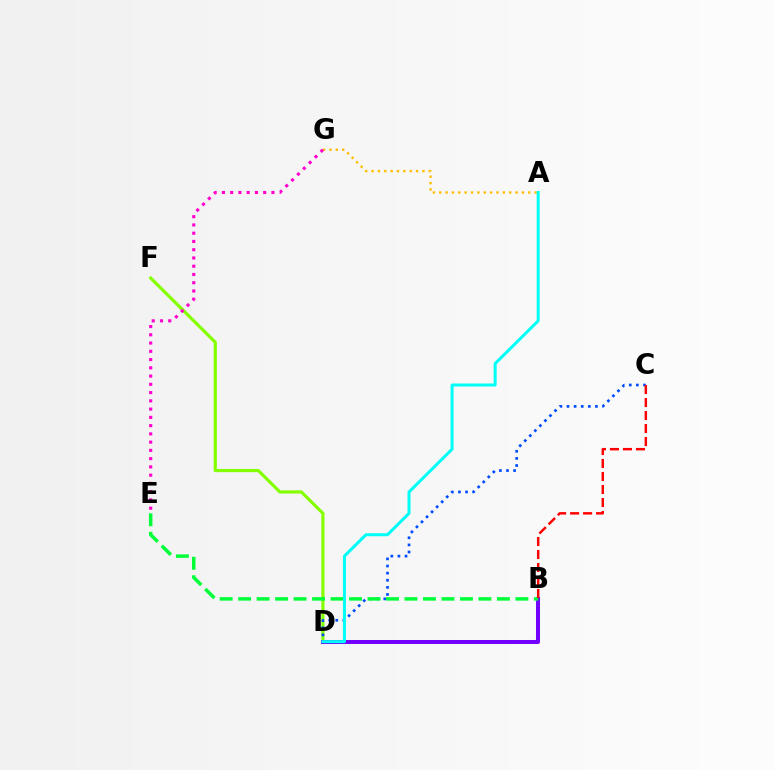{('D', 'F'): [{'color': '#84ff00', 'line_style': 'solid', 'thickness': 2.28}], ('A', 'G'): [{'color': '#ffbd00', 'line_style': 'dotted', 'thickness': 1.73}], ('C', 'D'): [{'color': '#004bff', 'line_style': 'dotted', 'thickness': 1.93}], ('E', 'G'): [{'color': '#ff00cf', 'line_style': 'dotted', 'thickness': 2.24}], ('B', 'D'): [{'color': '#7200ff', 'line_style': 'solid', 'thickness': 2.9}], ('B', 'E'): [{'color': '#00ff39', 'line_style': 'dashed', 'thickness': 2.51}], ('A', 'D'): [{'color': '#00fff6', 'line_style': 'solid', 'thickness': 2.17}], ('B', 'C'): [{'color': '#ff0000', 'line_style': 'dashed', 'thickness': 1.77}]}